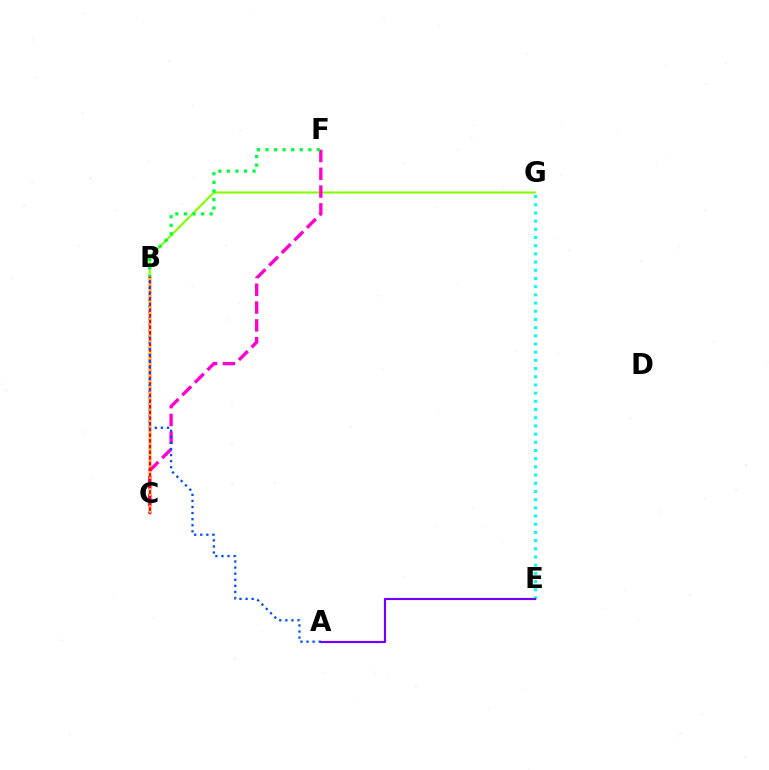{('E', 'G'): [{'color': '#00fff6', 'line_style': 'dotted', 'thickness': 2.23}], ('B', 'G'): [{'color': '#84ff00', 'line_style': 'solid', 'thickness': 1.53}], ('C', 'F'): [{'color': '#ff00cf', 'line_style': 'dashed', 'thickness': 2.42}], ('B', 'F'): [{'color': '#00ff39', 'line_style': 'dotted', 'thickness': 2.33}], ('A', 'E'): [{'color': '#7200ff', 'line_style': 'solid', 'thickness': 1.56}], ('B', 'C'): [{'color': '#ff0000', 'line_style': 'solid', 'thickness': 1.75}, {'color': '#ffbd00', 'line_style': 'dotted', 'thickness': 1.54}], ('A', 'B'): [{'color': '#004bff', 'line_style': 'dotted', 'thickness': 1.65}]}